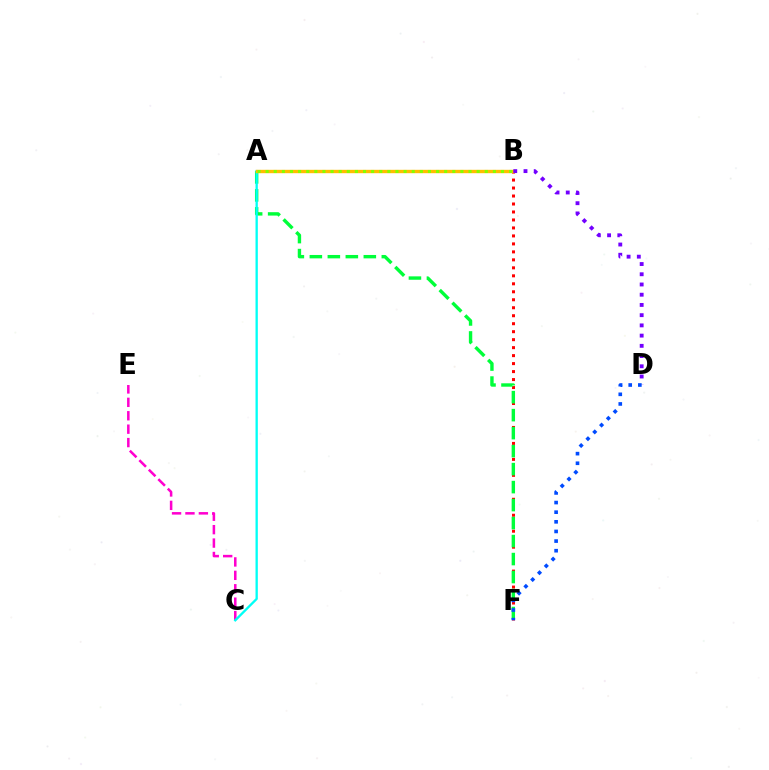{('B', 'F'): [{'color': '#ff0000', 'line_style': 'dotted', 'thickness': 2.17}], ('C', 'E'): [{'color': '#ff00cf', 'line_style': 'dashed', 'thickness': 1.82}], ('A', 'F'): [{'color': '#00ff39', 'line_style': 'dashed', 'thickness': 2.44}], ('A', 'C'): [{'color': '#00fff6', 'line_style': 'solid', 'thickness': 1.67}], ('A', 'B'): [{'color': '#ffbd00', 'line_style': 'solid', 'thickness': 2.43}, {'color': '#84ff00', 'line_style': 'dotted', 'thickness': 2.2}], ('B', 'D'): [{'color': '#7200ff', 'line_style': 'dotted', 'thickness': 2.78}], ('D', 'F'): [{'color': '#004bff', 'line_style': 'dotted', 'thickness': 2.62}]}